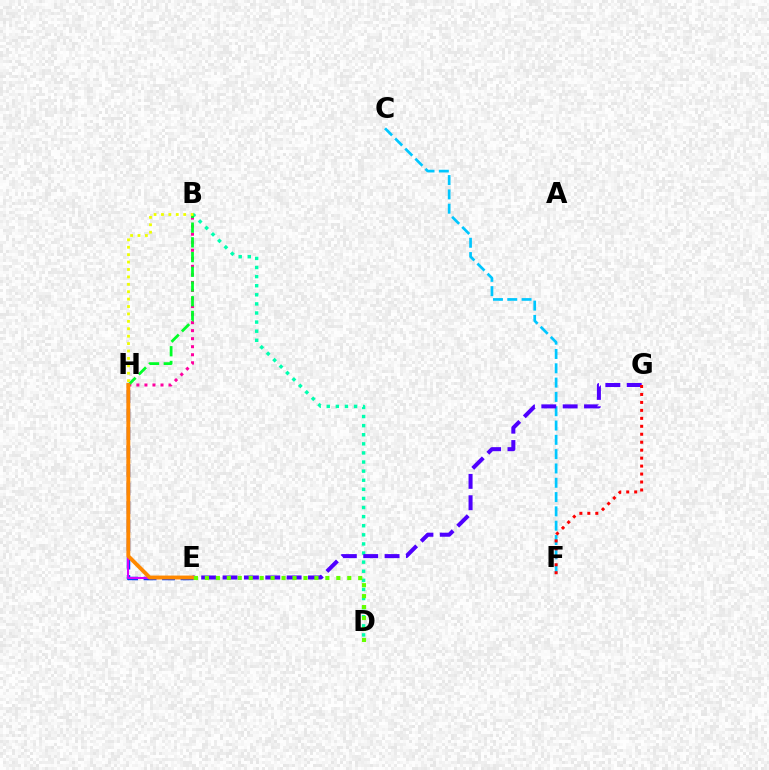{('C', 'F'): [{'color': '#00c7ff', 'line_style': 'dashed', 'thickness': 1.94}], ('E', 'H'): [{'color': '#003fff', 'line_style': 'dashed', 'thickness': 2.51}, {'color': '#d600ff', 'line_style': 'solid', 'thickness': 1.5}, {'color': '#ff8800', 'line_style': 'solid', 'thickness': 2.79}], ('B', 'D'): [{'color': '#00ffaf', 'line_style': 'dotted', 'thickness': 2.47}], ('E', 'G'): [{'color': '#4f00ff', 'line_style': 'dashed', 'thickness': 2.9}], ('B', 'H'): [{'color': '#ff00a0', 'line_style': 'dotted', 'thickness': 2.18}, {'color': '#00ff27', 'line_style': 'dashed', 'thickness': 2.0}, {'color': '#eeff00', 'line_style': 'dotted', 'thickness': 2.01}], ('F', 'G'): [{'color': '#ff0000', 'line_style': 'dotted', 'thickness': 2.16}], ('D', 'E'): [{'color': '#66ff00', 'line_style': 'dotted', 'thickness': 2.98}]}